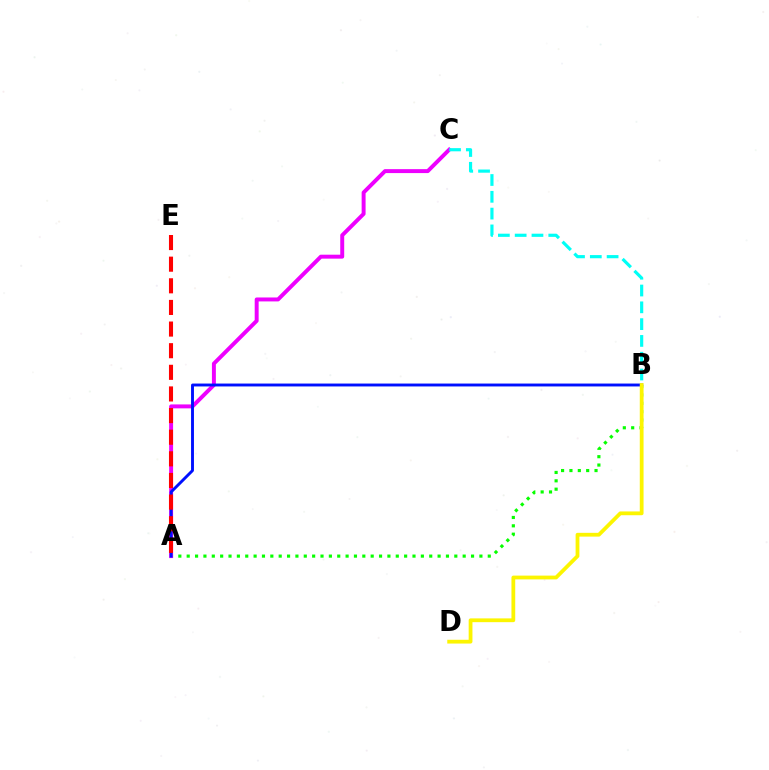{('A', 'B'): [{'color': '#08ff00', 'line_style': 'dotted', 'thickness': 2.27}, {'color': '#0010ff', 'line_style': 'solid', 'thickness': 2.09}], ('A', 'C'): [{'color': '#ee00ff', 'line_style': 'solid', 'thickness': 2.84}], ('B', 'C'): [{'color': '#00fff6', 'line_style': 'dashed', 'thickness': 2.28}], ('A', 'E'): [{'color': '#ff0000', 'line_style': 'dashed', 'thickness': 2.94}], ('B', 'D'): [{'color': '#fcf500', 'line_style': 'solid', 'thickness': 2.72}]}